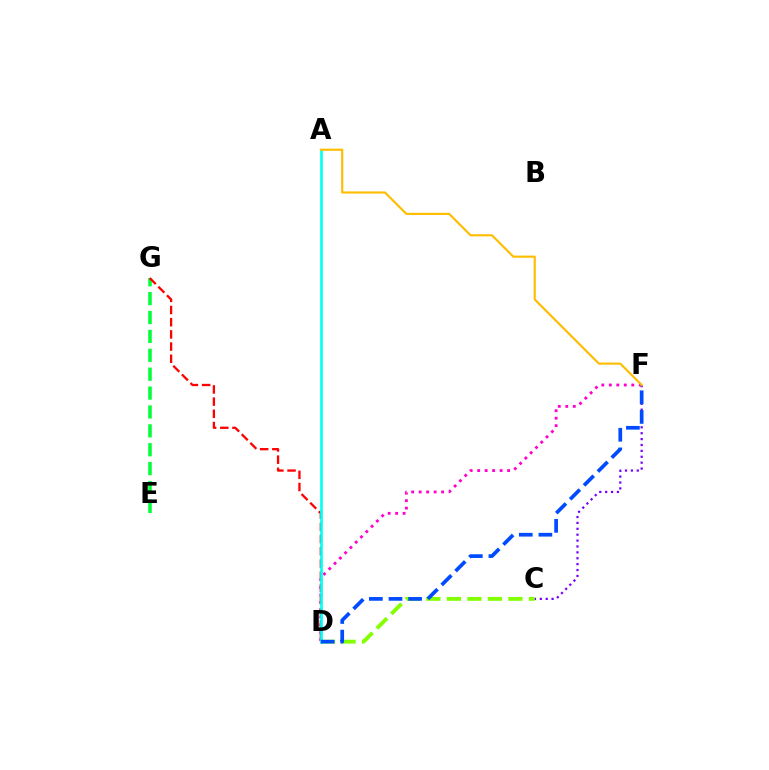{('C', 'D'): [{'color': '#84ff00', 'line_style': 'dashed', 'thickness': 2.79}], ('D', 'F'): [{'color': '#ff00cf', 'line_style': 'dotted', 'thickness': 2.03}, {'color': '#004bff', 'line_style': 'dashed', 'thickness': 2.66}], ('E', 'G'): [{'color': '#00ff39', 'line_style': 'dashed', 'thickness': 2.57}], ('D', 'G'): [{'color': '#ff0000', 'line_style': 'dashed', 'thickness': 1.66}], ('A', 'D'): [{'color': '#00fff6', 'line_style': 'solid', 'thickness': 1.93}], ('C', 'F'): [{'color': '#7200ff', 'line_style': 'dotted', 'thickness': 1.6}], ('A', 'F'): [{'color': '#ffbd00', 'line_style': 'solid', 'thickness': 1.55}]}